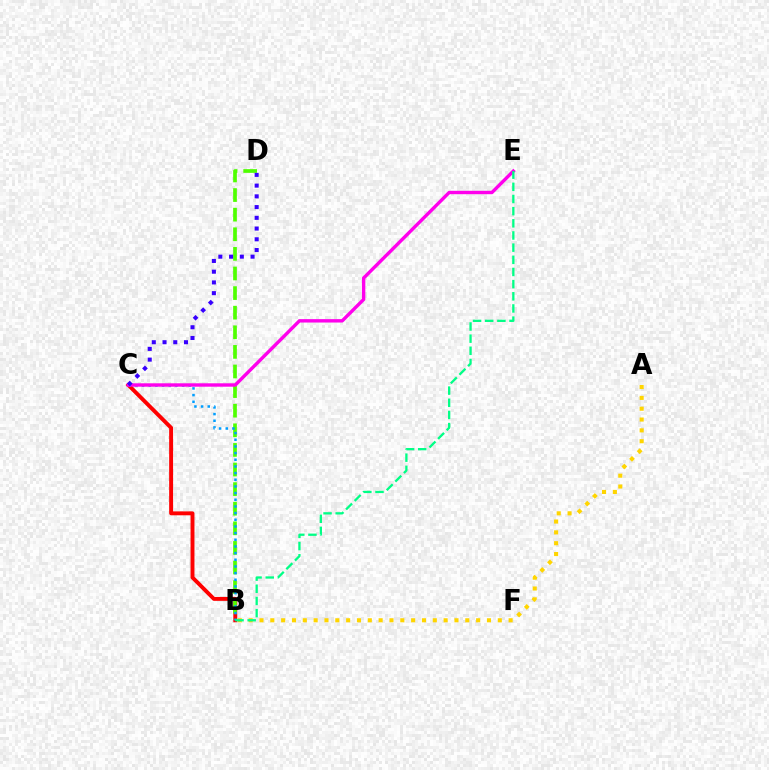{('B', 'C'): [{'color': '#ff0000', 'line_style': 'solid', 'thickness': 2.82}, {'color': '#009eff', 'line_style': 'dotted', 'thickness': 1.81}], ('A', 'B'): [{'color': '#ffd500', 'line_style': 'dotted', 'thickness': 2.94}], ('B', 'D'): [{'color': '#4fff00', 'line_style': 'dashed', 'thickness': 2.66}], ('C', 'E'): [{'color': '#ff00ed', 'line_style': 'solid', 'thickness': 2.44}], ('C', 'D'): [{'color': '#3700ff', 'line_style': 'dotted', 'thickness': 2.92}], ('B', 'E'): [{'color': '#00ff86', 'line_style': 'dashed', 'thickness': 1.65}]}